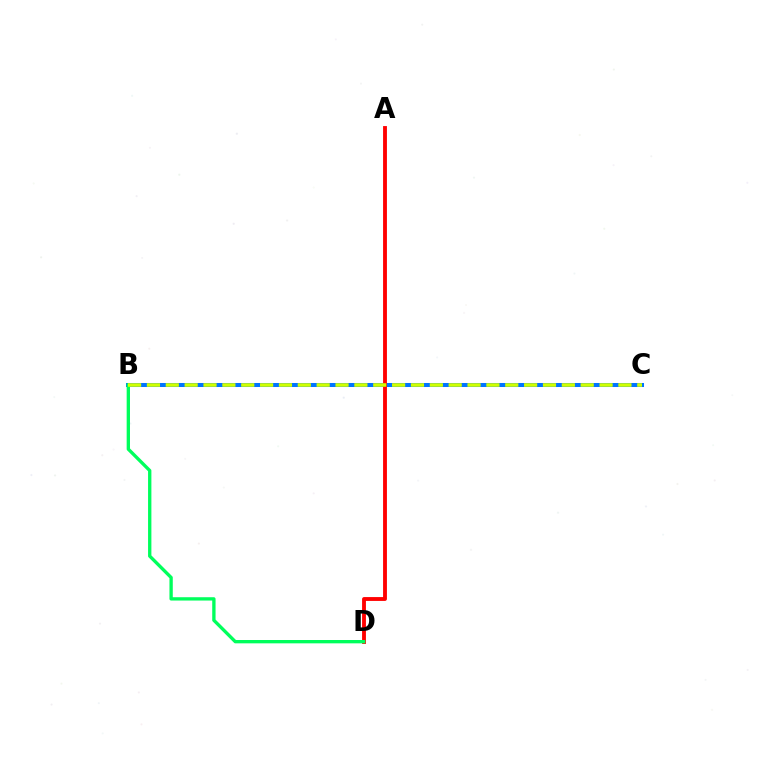{('B', 'C'): [{'color': '#b900ff', 'line_style': 'dotted', 'thickness': 1.99}, {'color': '#0074ff', 'line_style': 'solid', 'thickness': 2.89}, {'color': '#d1ff00', 'line_style': 'dashed', 'thickness': 2.56}], ('A', 'D'): [{'color': '#ff0000', 'line_style': 'solid', 'thickness': 2.77}], ('B', 'D'): [{'color': '#00ff5c', 'line_style': 'solid', 'thickness': 2.4}]}